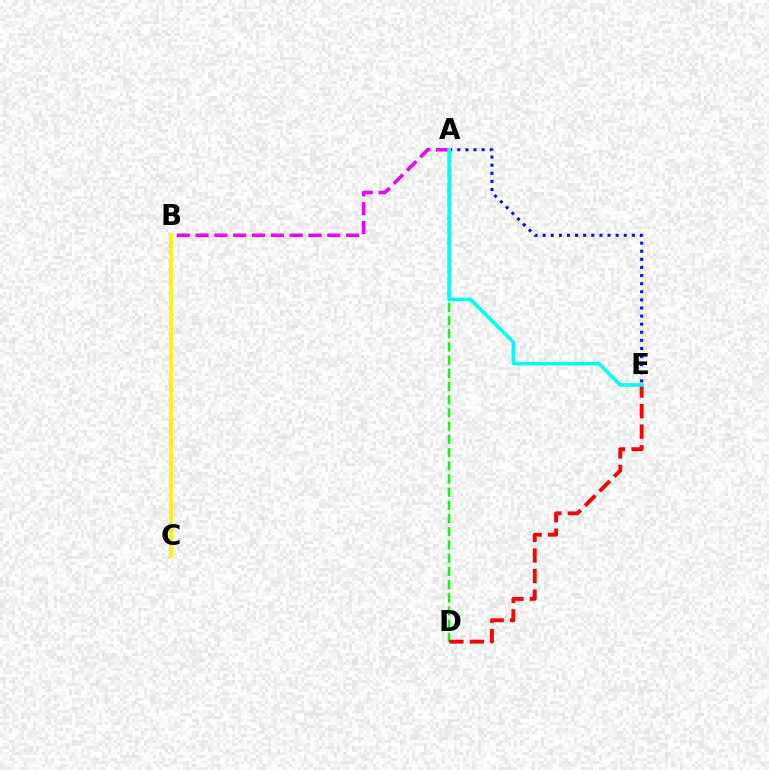{('B', 'C'): [{'color': '#fcf500', 'line_style': 'solid', 'thickness': 2.69}], ('A', 'B'): [{'color': '#ee00ff', 'line_style': 'dashed', 'thickness': 2.56}], ('A', 'E'): [{'color': '#0010ff', 'line_style': 'dotted', 'thickness': 2.2}, {'color': '#00fff6', 'line_style': 'solid', 'thickness': 2.58}], ('A', 'D'): [{'color': '#08ff00', 'line_style': 'dashed', 'thickness': 1.79}], ('D', 'E'): [{'color': '#ff0000', 'line_style': 'dashed', 'thickness': 2.79}]}